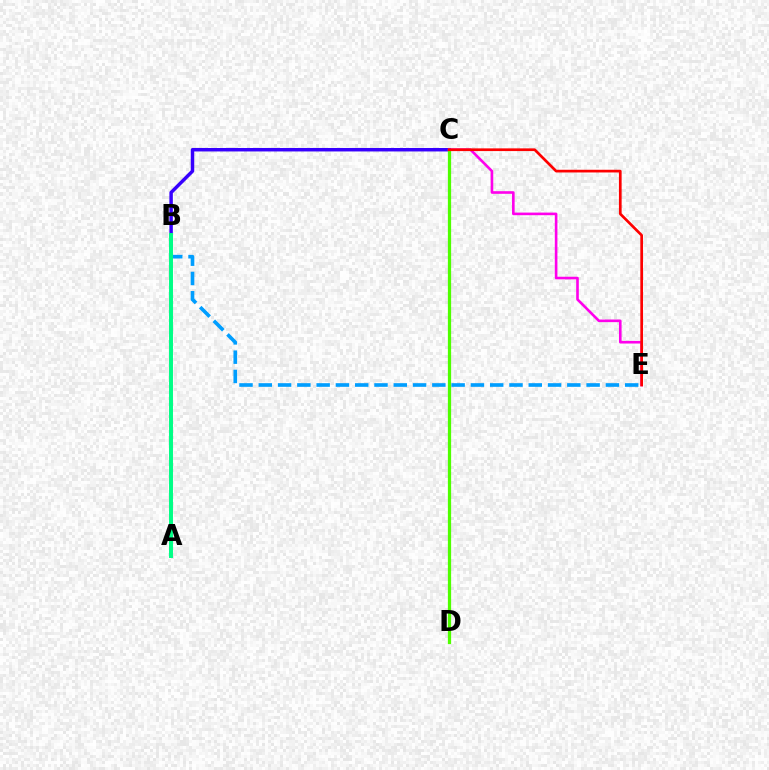{('B', 'C'): [{'color': '#3700ff', 'line_style': 'solid', 'thickness': 2.49}], ('C', 'D'): [{'color': '#ffd500', 'line_style': 'dotted', 'thickness': 2.18}, {'color': '#4fff00', 'line_style': 'solid', 'thickness': 2.33}], ('C', 'E'): [{'color': '#ff00ed', 'line_style': 'solid', 'thickness': 1.88}, {'color': '#ff0000', 'line_style': 'solid', 'thickness': 1.95}], ('B', 'E'): [{'color': '#009eff', 'line_style': 'dashed', 'thickness': 2.62}], ('A', 'B'): [{'color': '#00ff86', 'line_style': 'solid', 'thickness': 2.85}]}